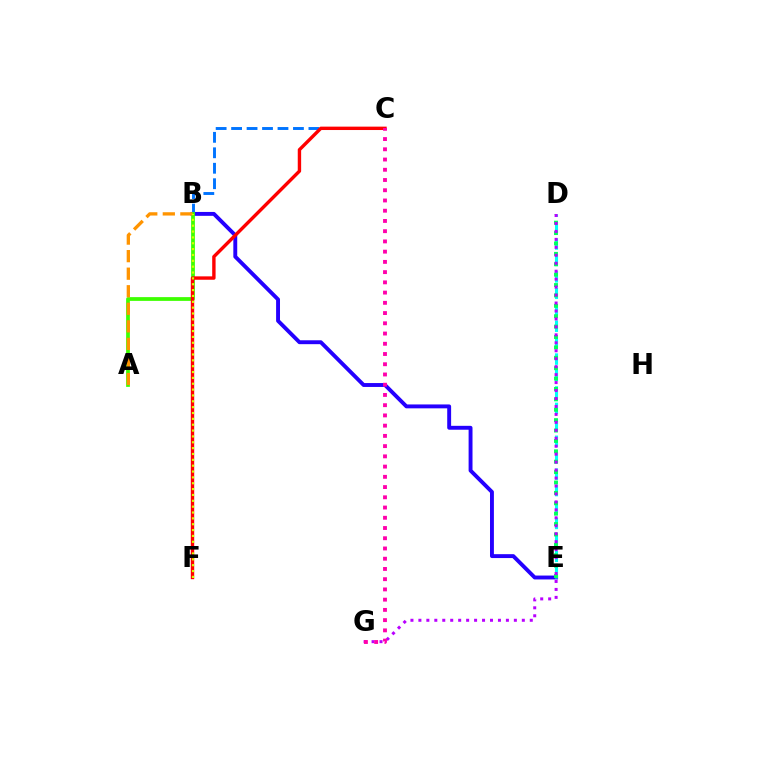{('B', 'E'): [{'color': '#2500ff', 'line_style': 'solid', 'thickness': 2.81}], ('B', 'C'): [{'color': '#0074ff', 'line_style': 'dashed', 'thickness': 2.1}], ('A', 'B'): [{'color': '#3dff00', 'line_style': 'solid', 'thickness': 2.7}, {'color': '#ff9400', 'line_style': 'dashed', 'thickness': 2.38}], ('D', 'E'): [{'color': '#00fff6', 'line_style': 'dashed', 'thickness': 2.23}, {'color': '#00ff5c', 'line_style': 'dotted', 'thickness': 2.82}], ('C', 'F'): [{'color': '#ff0000', 'line_style': 'solid', 'thickness': 2.44}], ('D', 'G'): [{'color': '#b900ff', 'line_style': 'dotted', 'thickness': 2.16}], ('B', 'F'): [{'color': '#d1ff00', 'line_style': 'dotted', 'thickness': 1.59}], ('C', 'G'): [{'color': '#ff00ac', 'line_style': 'dotted', 'thickness': 2.78}]}